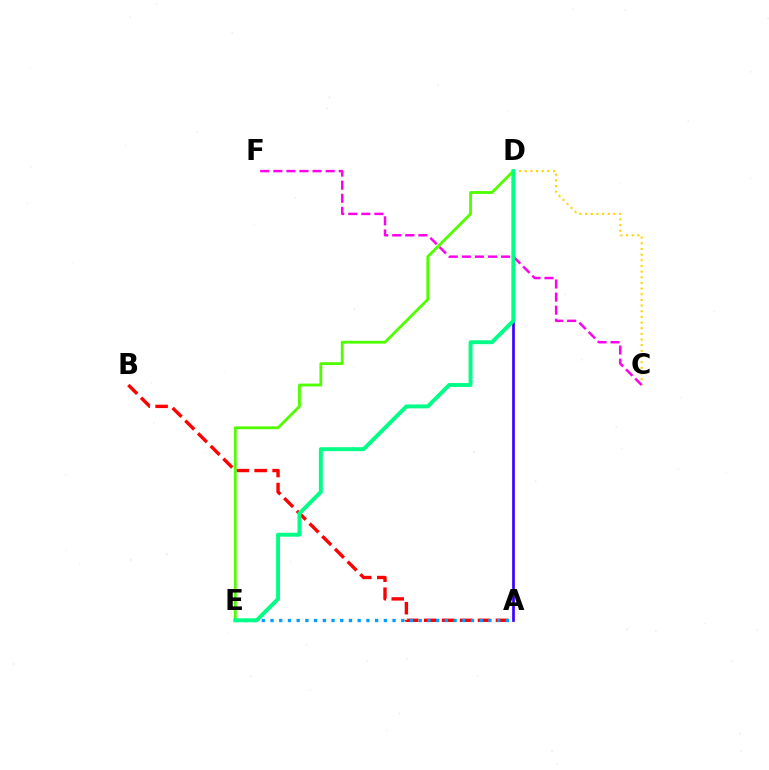{('C', 'D'): [{'color': '#ffd500', 'line_style': 'dotted', 'thickness': 1.54}], ('C', 'F'): [{'color': '#ff00ed', 'line_style': 'dashed', 'thickness': 1.78}], ('A', 'B'): [{'color': '#ff0000', 'line_style': 'dashed', 'thickness': 2.44}], ('A', 'D'): [{'color': '#3700ff', 'line_style': 'solid', 'thickness': 1.94}], ('A', 'E'): [{'color': '#009eff', 'line_style': 'dotted', 'thickness': 2.37}], ('D', 'E'): [{'color': '#4fff00', 'line_style': 'solid', 'thickness': 2.03}, {'color': '#00ff86', 'line_style': 'solid', 'thickness': 2.82}]}